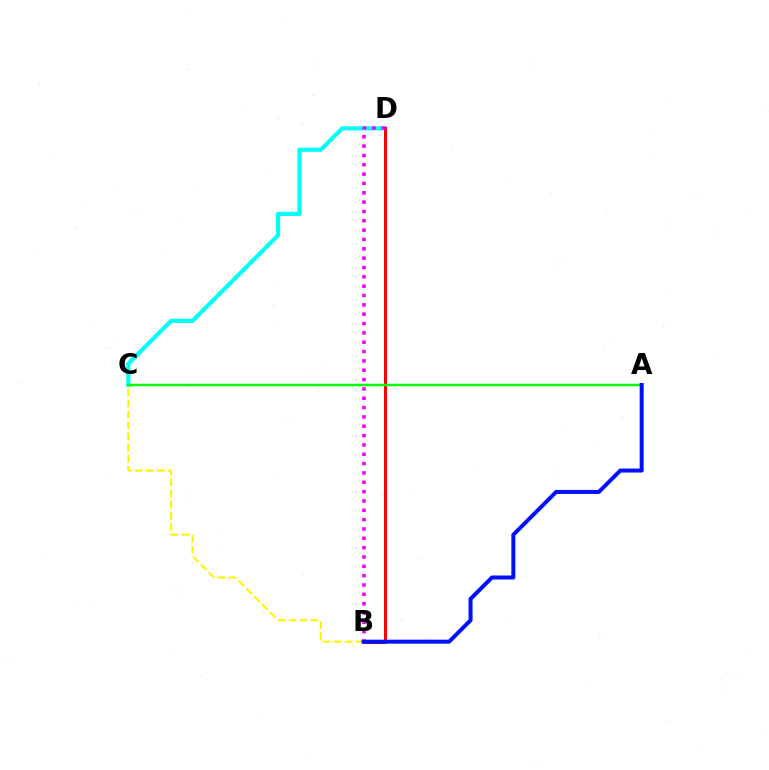{('C', 'D'): [{'color': '#00fff6', 'line_style': 'solid', 'thickness': 2.98}], ('B', 'D'): [{'color': '#ff0000', 'line_style': 'solid', 'thickness': 2.16}, {'color': '#ee00ff', 'line_style': 'dotted', 'thickness': 2.54}], ('B', 'C'): [{'color': '#fcf500', 'line_style': 'dashed', 'thickness': 1.51}], ('A', 'C'): [{'color': '#08ff00', 'line_style': 'solid', 'thickness': 1.8}], ('A', 'B'): [{'color': '#0010ff', 'line_style': 'solid', 'thickness': 2.88}]}